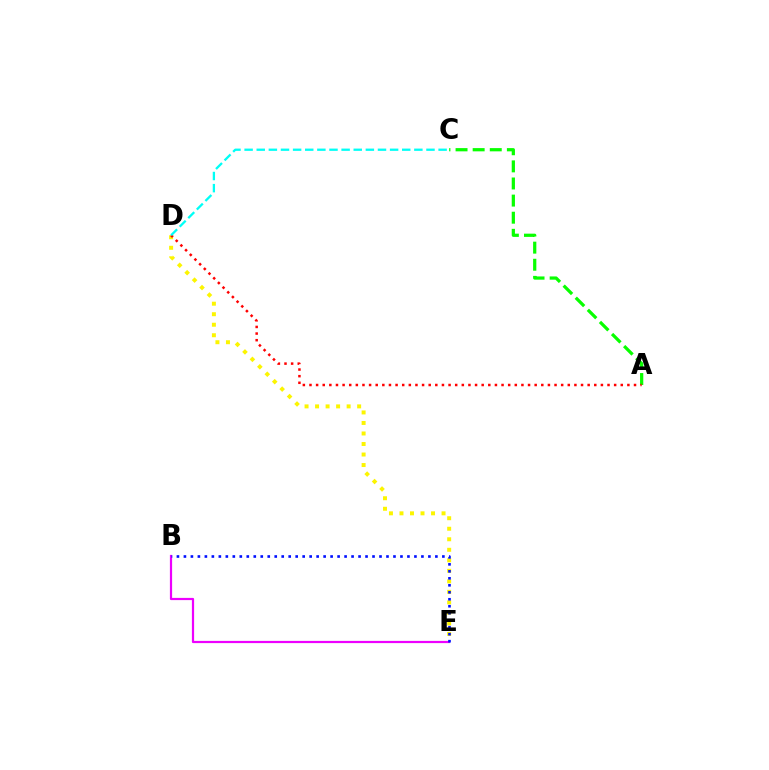{('D', 'E'): [{'color': '#fcf500', 'line_style': 'dotted', 'thickness': 2.86}], ('A', 'C'): [{'color': '#08ff00', 'line_style': 'dashed', 'thickness': 2.32}], ('B', 'E'): [{'color': '#ee00ff', 'line_style': 'solid', 'thickness': 1.59}, {'color': '#0010ff', 'line_style': 'dotted', 'thickness': 1.9}], ('A', 'D'): [{'color': '#ff0000', 'line_style': 'dotted', 'thickness': 1.8}], ('C', 'D'): [{'color': '#00fff6', 'line_style': 'dashed', 'thickness': 1.65}]}